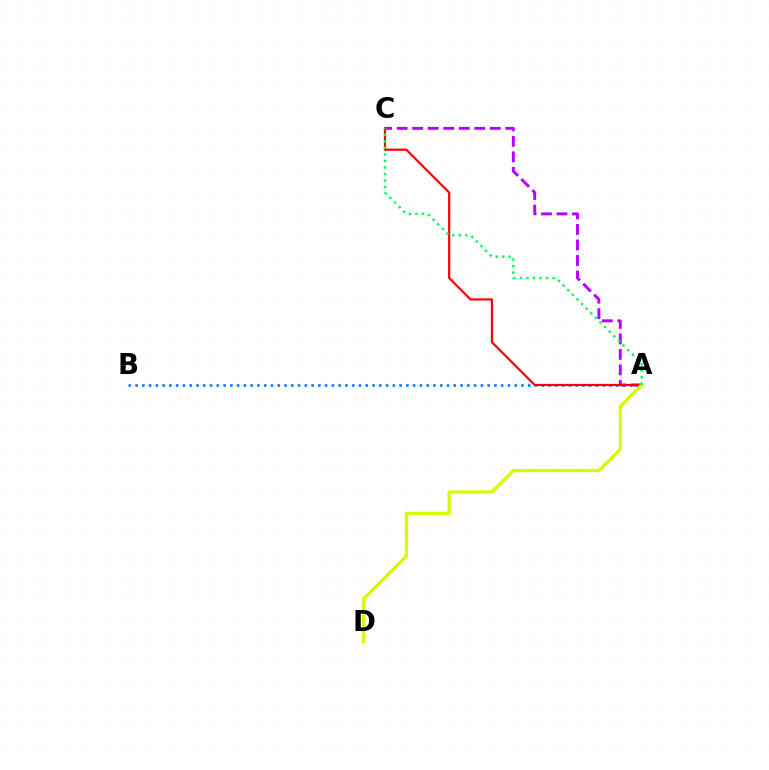{('A', 'B'): [{'color': '#0074ff', 'line_style': 'dotted', 'thickness': 1.84}], ('A', 'C'): [{'color': '#b900ff', 'line_style': 'dashed', 'thickness': 2.11}, {'color': '#ff0000', 'line_style': 'solid', 'thickness': 1.59}, {'color': '#00ff5c', 'line_style': 'dotted', 'thickness': 1.77}], ('A', 'D'): [{'color': '#d1ff00', 'line_style': 'solid', 'thickness': 2.35}]}